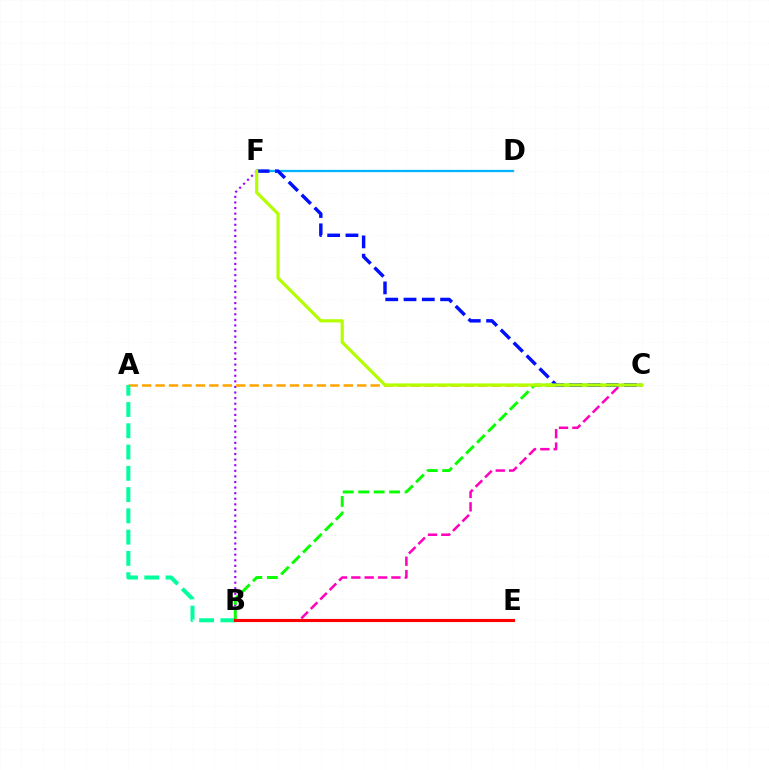{('B', 'F'): [{'color': '#9b00ff', 'line_style': 'dotted', 'thickness': 1.52}], ('B', 'C'): [{'color': '#ff00bd', 'line_style': 'dashed', 'thickness': 1.82}, {'color': '#08ff00', 'line_style': 'dashed', 'thickness': 2.1}], ('A', 'C'): [{'color': '#ffa500', 'line_style': 'dashed', 'thickness': 1.83}], ('A', 'B'): [{'color': '#00ff9d', 'line_style': 'dashed', 'thickness': 2.89}], ('D', 'F'): [{'color': '#00b5ff', 'line_style': 'solid', 'thickness': 1.63}], ('C', 'F'): [{'color': '#0010ff', 'line_style': 'dashed', 'thickness': 2.48}, {'color': '#b3ff00', 'line_style': 'solid', 'thickness': 2.3}], ('B', 'E'): [{'color': '#ff0000', 'line_style': 'solid', 'thickness': 2.25}]}